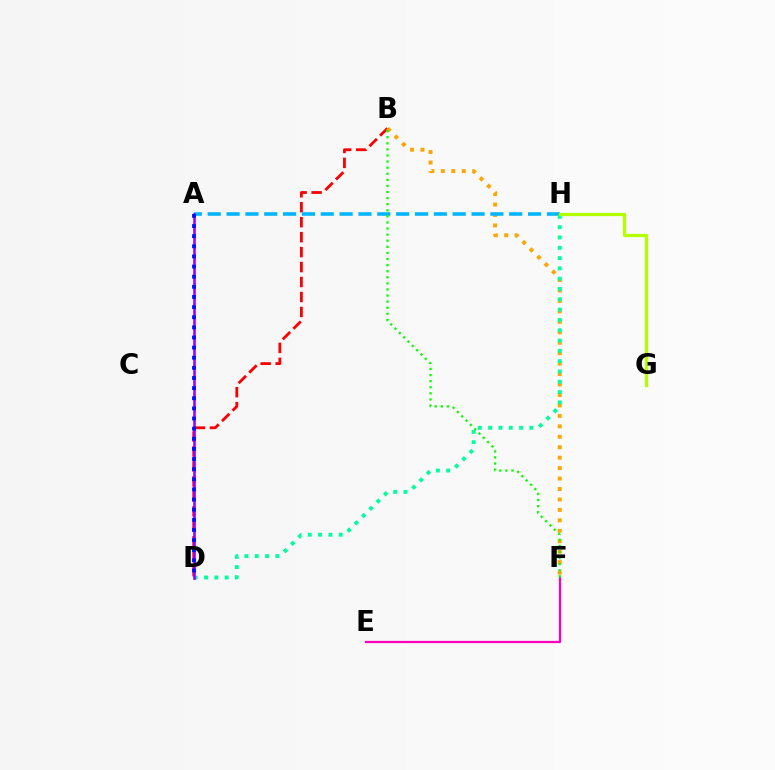{('B', 'D'): [{'color': '#ff0000', 'line_style': 'dashed', 'thickness': 2.03}], ('B', 'F'): [{'color': '#ffa500', 'line_style': 'dotted', 'thickness': 2.84}, {'color': '#08ff00', 'line_style': 'dotted', 'thickness': 1.65}], ('A', 'H'): [{'color': '#00b5ff', 'line_style': 'dashed', 'thickness': 2.56}], ('E', 'F'): [{'color': '#ff00bd', 'line_style': 'solid', 'thickness': 1.62}], ('D', 'H'): [{'color': '#00ff9d', 'line_style': 'dotted', 'thickness': 2.8}], ('A', 'D'): [{'color': '#9b00ff', 'line_style': 'solid', 'thickness': 1.87}, {'color': '#0010ff', 'line_style': 'dotted', 'thickness': 2.75}], ('G', 'H'): [{'color': '#b3ff00', 'line_style': 'solid', 'thickness': 2.32}]}